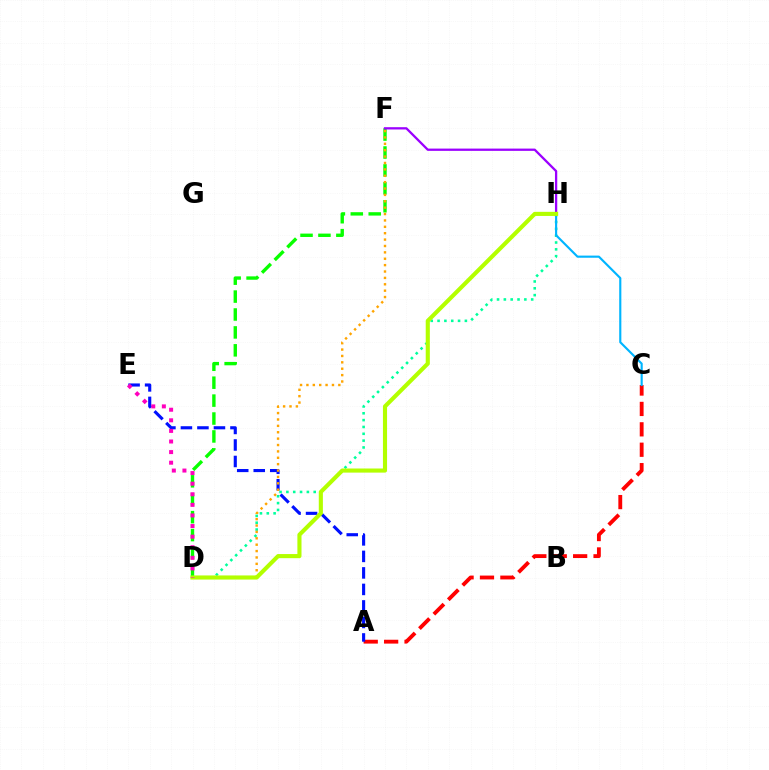{('A', 'C'): [{'color': '#ff0000', 'line_style': 'dashed', 'thickness': 2.77}], ('A', 'E'): [{'color': '#0010ff', 'line_style': 'dashed', 'thickness': 2.24}], ('D', 'H'): [{'color': '#00ff9d', 'line_style': 'dotted', 'thickness': 1.86}, {'color': '#b3ff00', 'line_style': 'solid', 'thickness': 2.96}], ('D', 'F'): [{'color': '#08ff00', 'line_style': 'dashed', 'thickness': 2.43}, {'color': '#ffa500', 'line_style': 'dotted', 'thickness': 1.73}], ('C', 'H'): [{'color': '#00b5ff', 'line_style': 'solid', 'thickness': 1.54}], ('F', 'H'): [{'color': '#9b00ff', 'line_style': 'solid', 'thickness': 1.64}], ('D', 'E'): [{'color': '#ff00bd', 'line_style': 'dotted', 'thickness': 2.88}]}